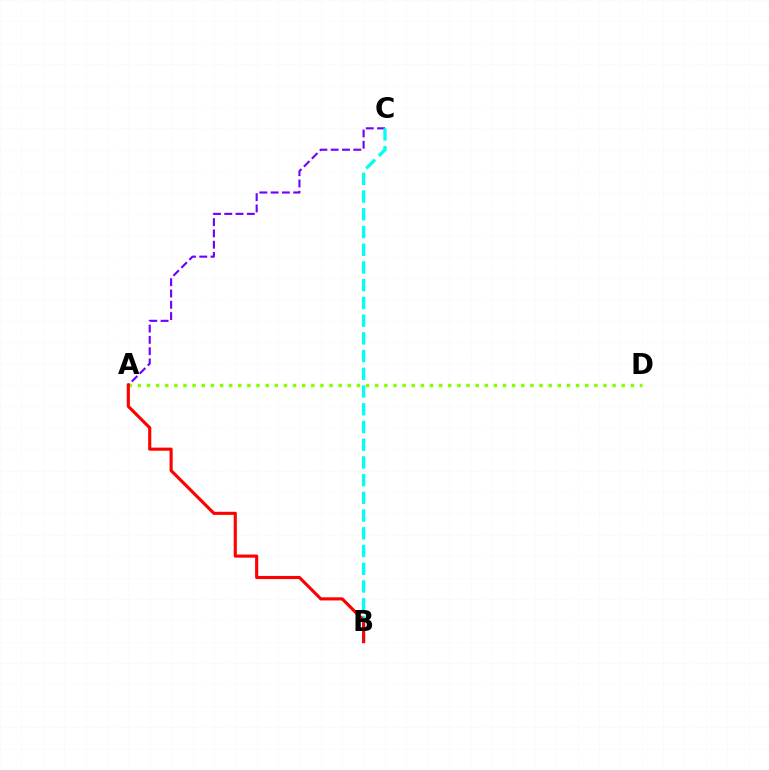{('A', 'D'): [{'color': '#84ff00', 'line_style': 'dotted', 'thickness': 2.48}], ('A', 'C'): [{'color': '#7200ff', 'line_style': 'dashed', 'thickness': 1.53}], ('B', 'C'): [{'color': '#00fff6', 'line_style': 'dashed', 'thickness': 2.41}], ('A', 'B'): [{'color': '#ff0000', 'line_style': 'solid', 'thickness': 2.25}]}